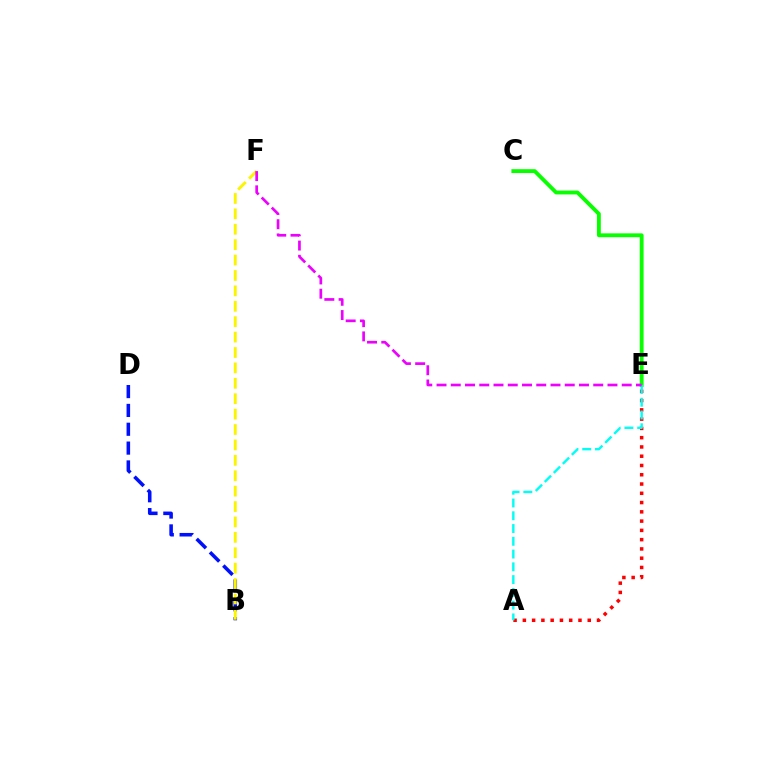{('B', 'D'): [{'color': '#0010ff', 'line_style': 'dashed', 'thickness': 2.56}], ('A', 'E'): [{'color': '#ff0000', 'line_style': 'dotted', 'thickness': 2.52}, {'color': '#00fff6', 'line_style': 'dashed', 'thickness': 1.73}], ('C', 'E'): [{'color': '#08ff00', 'line_style': 'solid', 'thickness': 2.77}], ('B', 'F'): [{'color': '#fcf500', 'line_style': 'dashed', 'thickness': 2.09}], ('E', 'F'): [{'color': '#ee00ff', 'line_style': 'dashed', 'thickness': 1.94}]}